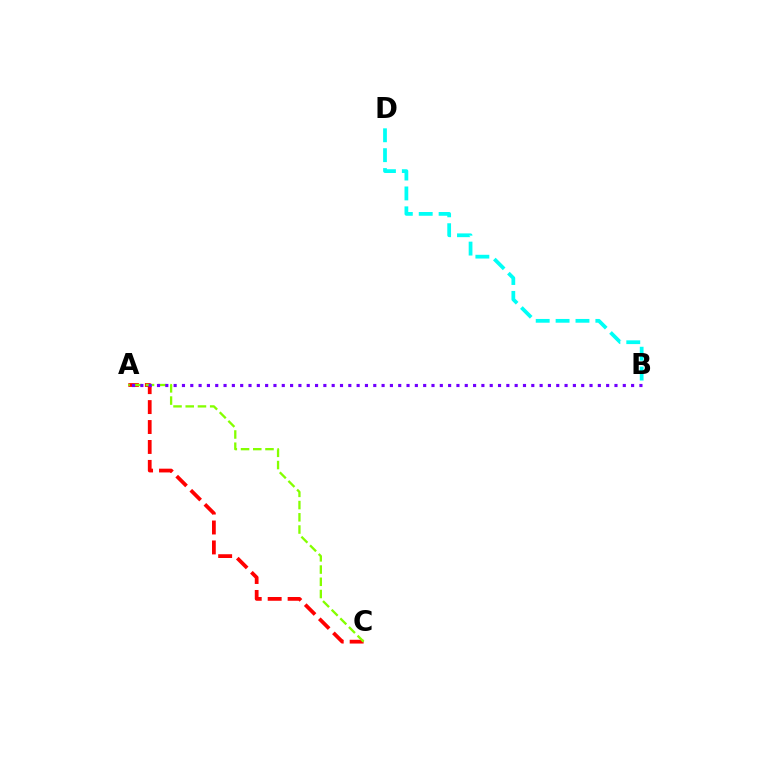{('A', 'C'): [{'color': '#ff0000', 'line_style': 'dashed', 'thickness': 2.71}, {'color': '#84ff00', 'line_style': 'dashed', 'thickness': 1.66}], ('B', 'D'): [{'color': '#00fff6', 'line_style': 'dashed', 'thickness': 2.7}], ('A', 'B'): [{'color': '#7200ff', 'line_style': 'dotted', 'thickness': 2.26}]}